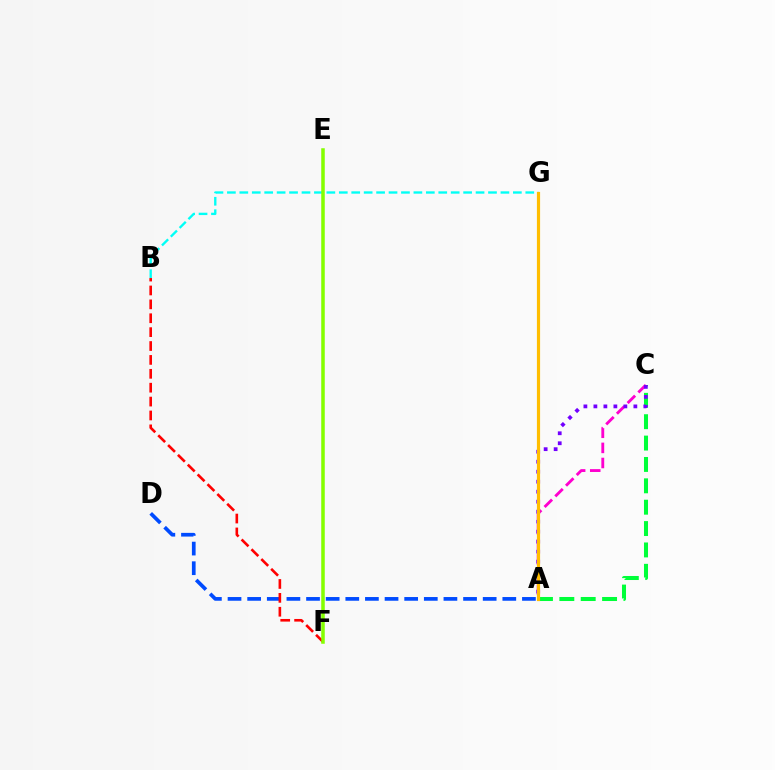{('B', 'G'): [{'color': '#00fff6', 'line_style': 'dashed', 'thickness': 1.69}], ('A', 'C'): [{'color': '#00ff39', 'line_style': 'dashed', 'thickness': 2.9}, {'color': '#ff00cf', 'line_style': 'dashed', 'thickness': 2.05}, {'color': '#7200ff', 'line_style': 'dotted', 'thickness': 2.72}], ('A', 'D'): [{'color': '#004bff', 'line_style': 'dashed', 'thickness': 2.67}], ('B', 'F'): [{'color': '#ff0000', 'line_style': 'dashed', 'thickness': 1.89}], ('E', 'F'): [{'color': '#84ff00', 'line_style': 'solid', 'thickness': 2.54}], ('A', 'G'): [{'color': '#ffbd00', 'line_style': 'solid', 'thickness': 2.3}]}